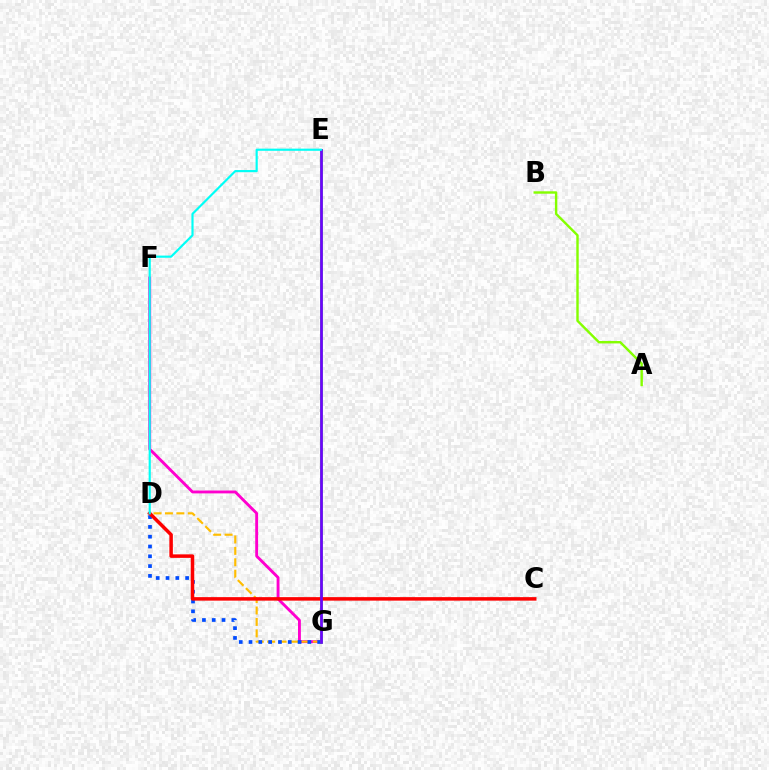{('F', 'G'): [{'color': '#ff00cf', 'line_style': 'solid', 'thickness': 2.07}], ('D', 'G'): [{'color': '#ffbd00', 'line_style': 'dashed', 'thickness': 1.55}, {'color': '#004bff', 'line_style': 'dotted', 'thickness': 2.66}], ('E', 'G'): [{'color': '#00ff39', 'line_style': 'solid', 'thickness': 1.85}, {'color': '#7200ff', 'line_style': 'solid', 'thickness': 1.94}], ('C', 'D'): [{'color': '#ff0000', 'line_style': 'solid', 'thickness': 2.52}], ('D', 'E'): [{'color': '#00fff6', 'line_style': 'solid', 'thickness': 1.56}], ('A', 'B'): [{'color': '#84ff00', 'line_style': 'solid', 'thickness': 1.74}]}